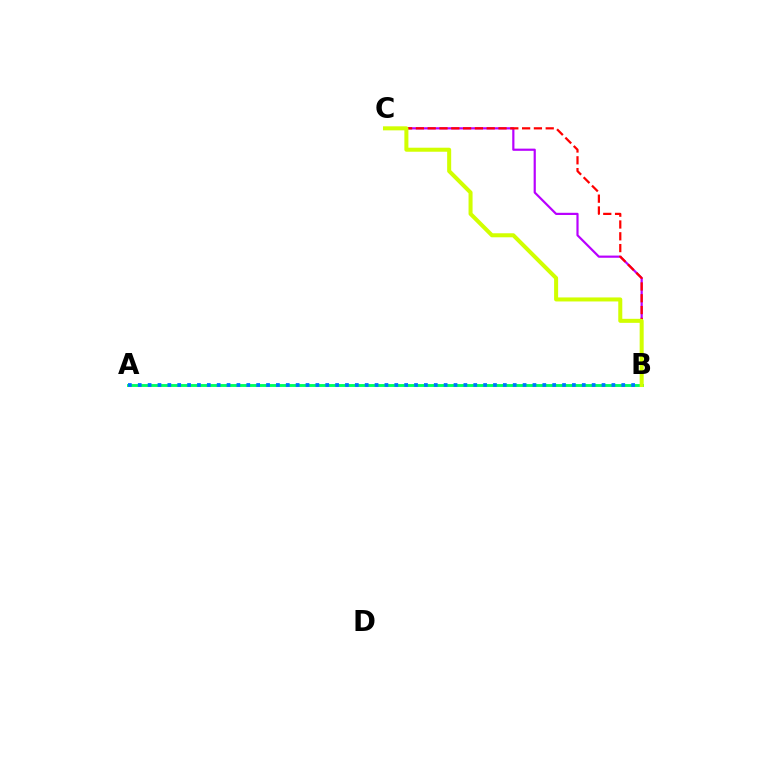{('A', 'B'): [{'color': '#00ff5c', 'line_style': 'solid', 'thickness': 2.07}, {'color': '#0074ff', 'line_style': 'dotted', 'thickness': 2.68}], ('B', 'C'): [{'color': '#b900ff', 'line_style': 'solid', 'thickness': 1.58}, {'color': '#ff0000', 'line_style': 'dashed', 'thickness': 1.6}, {'color': '#d1ff00', 'line_style': 'solid', 'thickness': 2.9}]}